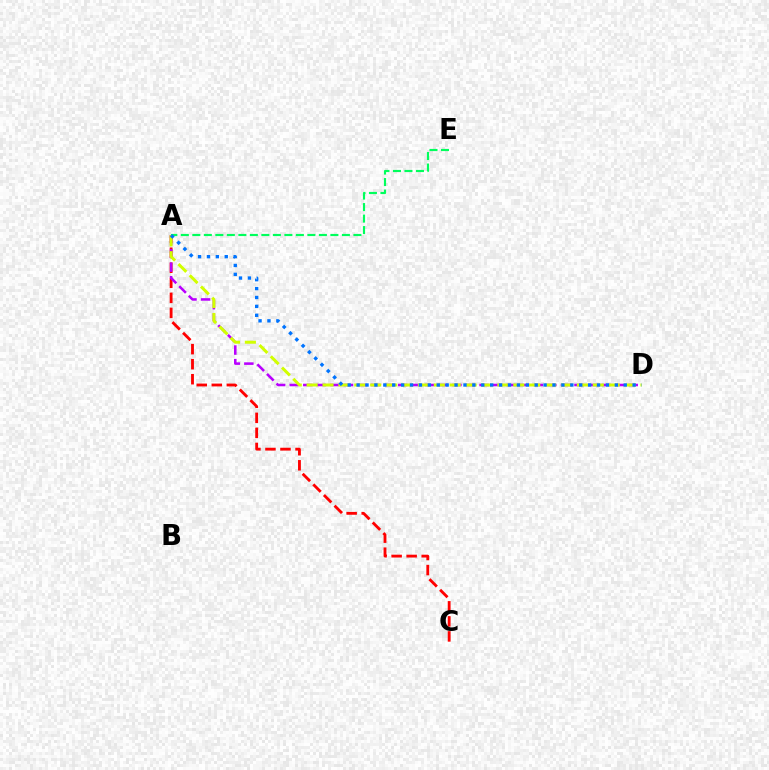{('A', 'C'): [{'color': '#ff0000', 'line_style': 'dashed', 'thickness': 2.04}], ('A', 'D'): [{'color': '#b900ff', 'line_style': 'dashed', 'thickness': 1.84}, {'color': '#d1ff00', 'line_style': 'dashed', 'thickness': 2.16}, {'color': '#0074ff', 'line_style': 'dotted', 'thickness': 2.42}], ('A', 'E'): [{'color': '#00ff5c', 'line_style': 'dashed', 'thickness': 1.56}]}